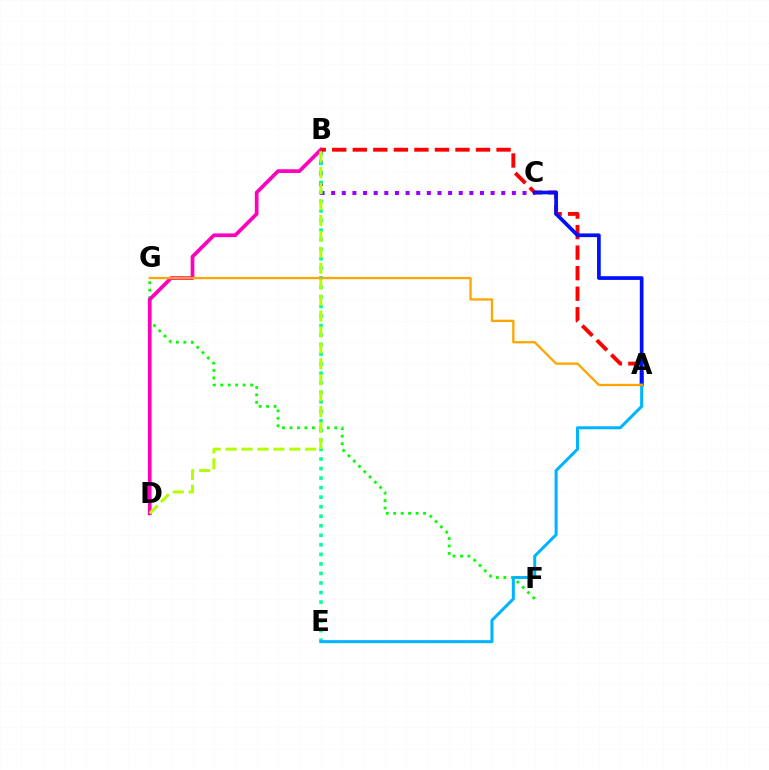{('B', 'C'): [{'color': '#9b00ff', 'line_style': 'dotted', 'thickness': 2.89}], ('F', 'G'): [{'color': '#08ff00', 'line_style': 'dotted', 'thickness': 2.03}], ('B', 'D'): [{'color': '#ff00bd', 'line_style': 'solid', 'thickness': 2.68}, {'color': '#b3ff00', 'line_style': 'dashed', 'thickness': 2.16}], ('A', 'B'): [{'color': '#ff0000', 'line_style': 'dashed', 'thickness': 2.79}], ('A', 'C'): [{'color': '#0010ff', 'line_style': 'solid', 'thickness': 2.67}], ('B', 'E'): [{'color': '#00ff9d', 'line_style': 'dotted', 'thickness': 2.59}], ('A', 'E'): [{'color': '#00b5ff', 'line_style': 'solid', 'thickness': 2.19}], ('A', 'G'): [{'color': '#ffa500', 'line_style': 'solid', 'thickness': 1.65}]}